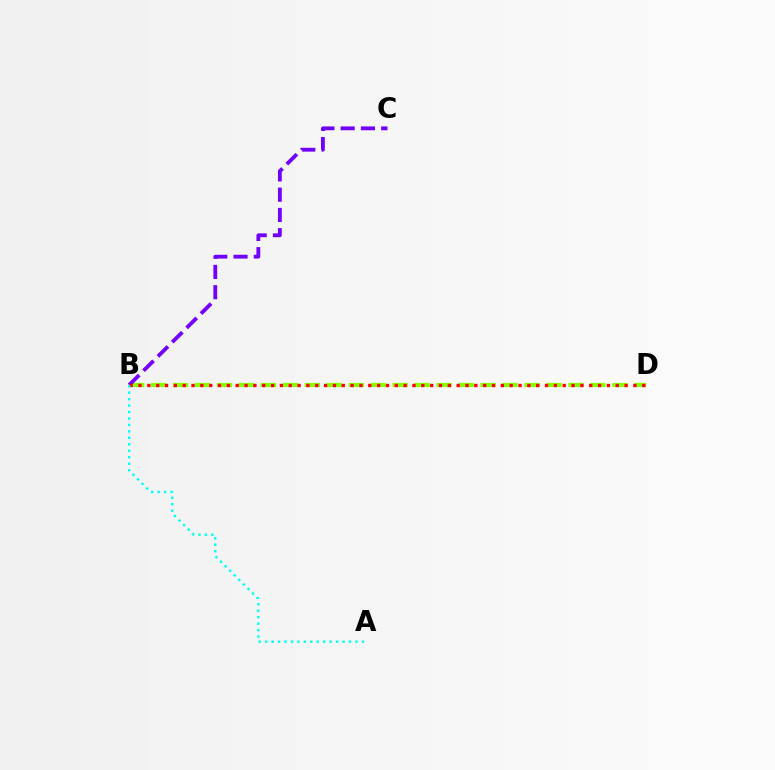{('B', 'D'): [{'color': '#84ff00', 'line_style': 'dashed', 'thickness': 2.98}, {'color': '#ff0000', 'line_style': 'dotted', 'thickness': 2.4}], ('B', 'C'): [{'color': '#7200ff', 'line_style': 'dashed', 'thickness': 2.75}], ('A', 'B'): [{'color': '#00fff6', 'line_style': 'dotted', 'thickness': 1.75}]}